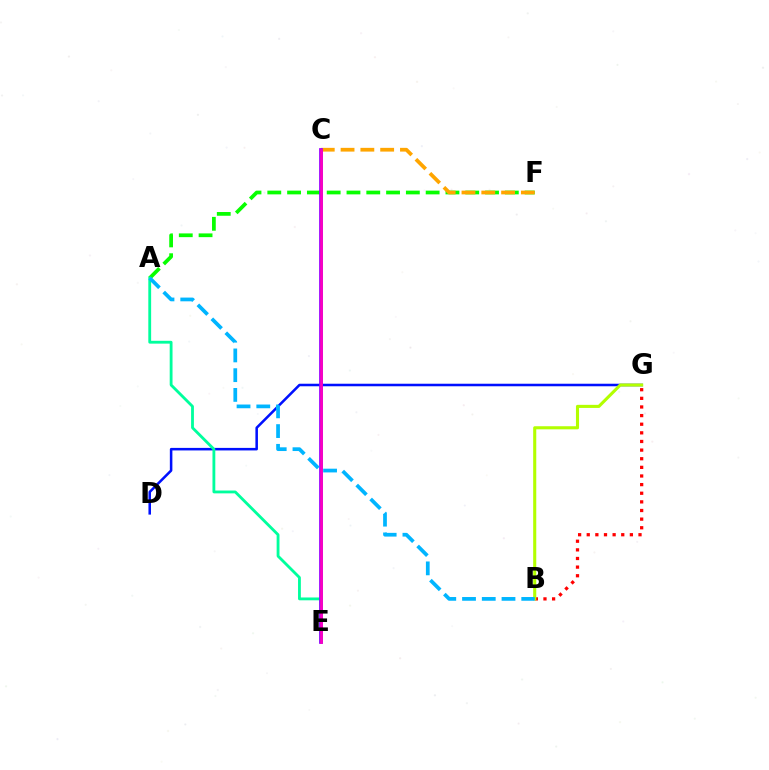{('A', 'F'): [{'color': '#08ff00', 'line_style': 'dashed', 'thickness': 2.69}], ('D', 'G'): [{'color': '#0010ff', 'line_style': 'solid', 'thickness': 1.83}], ('C', 'F'): [{'color': '#ffa500', 'line_style': 'dashed', 'thickness': 2.69}], ('B', 'G'): [{'color': '#ff0000', 'line_style': 'dotted', 'thickness': 2.34}, {'color': '#b3ff00', 'line_style': 'solid', 'thickness': 2.23}], ('A', 'E'): [{'color': '#00ff9d', 'line_style': 'solid', 'thickness': 2.04}], ('C', 'E'): [{'color': '#9b00ff', 'line_style': 'solid', 'thickness': 2.71}, {'color': '#ff00bd', 'line_style': 'solid', 'thickness': 1.85}], ('A', 'B'): [{'color': '#00b5ff', 'line_style': 'dashed', 'thickness': 2.68}]}